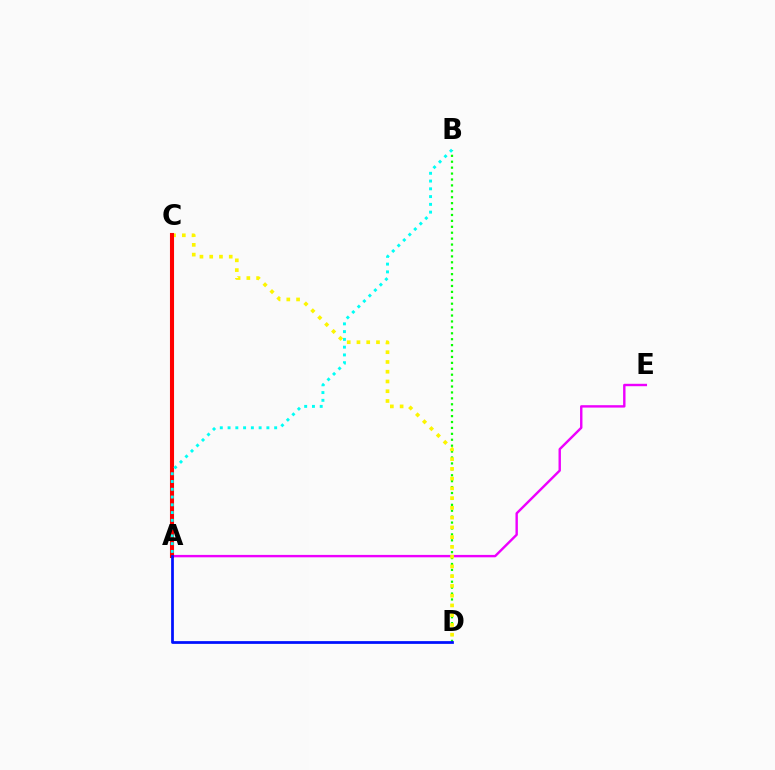{('B', 'D'): [{'color': '#08ff00', 'line_style': 'dotted', 'thickness': 1.61}], ('A', 'E'): [{'color': '#ee00ff', 'line_style': 'solid', 'thickness': 1.73}], ('C', 'D'): [{'color': '#fcf500', 'line_style': 'dotted', 'thickness': 2.65}], ('A', 'C'): [{'color': '#ff0000', 'line_style': 'solid', 'thickness': 2.94}], ('A', 'B'): [{'color': '#00fff6', 'line_style': 'dotted', 'thickness': 2.11}], ('A', 'D'): [{'color': '#0010ff', 'line_style': 'solid', 'thickness': 1.98}]}